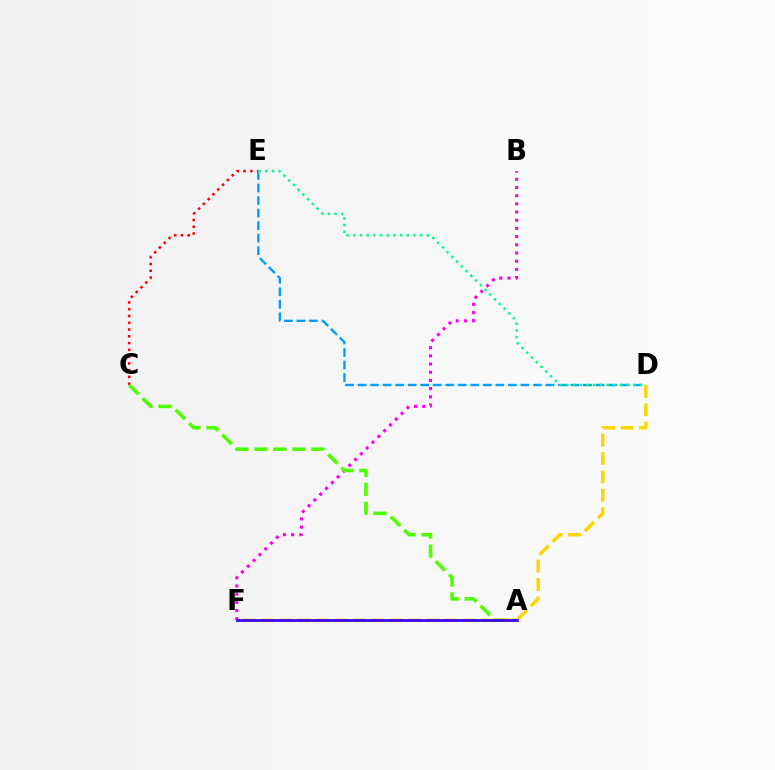{('C', 'E'): [{'color': '#ff0000', 'line_style': 'dotted', 'thickness': 1.84}], ('B', 'F'): [{'color': '#ff00ed', 'line_style': 'dotted', 'thickness': 2.23}], ('A', 'C'): [{'color': '#4fff00', 'line_style': 'dashed', 'thickness': 2.57}], ('D', 'E'): [{'color': '#009eff', 'line_style': 'dashed', 'thickness': 1.7}, {'color': '#00ff86', 'line_style': 'dotted', 'thickness': 1.82}], ('D', 'F'): [{'color': '#ffd500', 'line_style': 'dashed', 'thickness': 2.5}], ('A', 'F'): [{'color': '#3700ff', 'line_style': 'solid', 'thickness': 1.97}]}